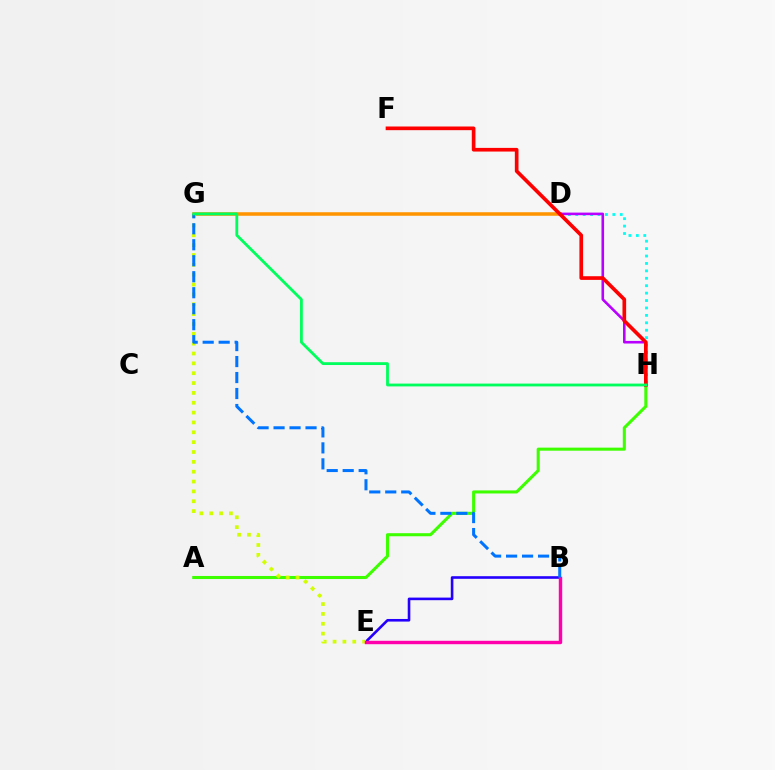{('D', 'H'): [{'color': '#00fff6', 'line_style': 'dotted', 'thickness': 2.02}, {'color': '#b900ff', 'line_style': 'solid', 'thickness': 1.87}], ('D', 'G'): [{'color': '#ff9400', 'line_style': 'solid', 'thickness': 2.55}], ('A', 'H'): [{'color': '#3dff00', 'line_style': 'solid', 'thickness': 2.2}], ('B', 'E'): [{'color': '#2500ff', 'line_style': 'solid', 'thickness': 1.88}, {'color': '#ff00ac', 'line_style': 'solid', 'thickness': 2.46}], ('E', 'G'): [{'color': '#d1ff00', 'line_style': 'dotted', 'thickness': 2.68}], ('B', 'G'): [{'color': '#0074ff', 'line_style': 'dashed', 'thickness': 2.17}], ('F', 'H'): [{'color': '#ff0000', 'line_style': 'solid', 'thickness': 2.64}], ('G', 'H'): [{'color': '#00ff5c', 'line_style': 'solid', 'thickness': 2.03}]}